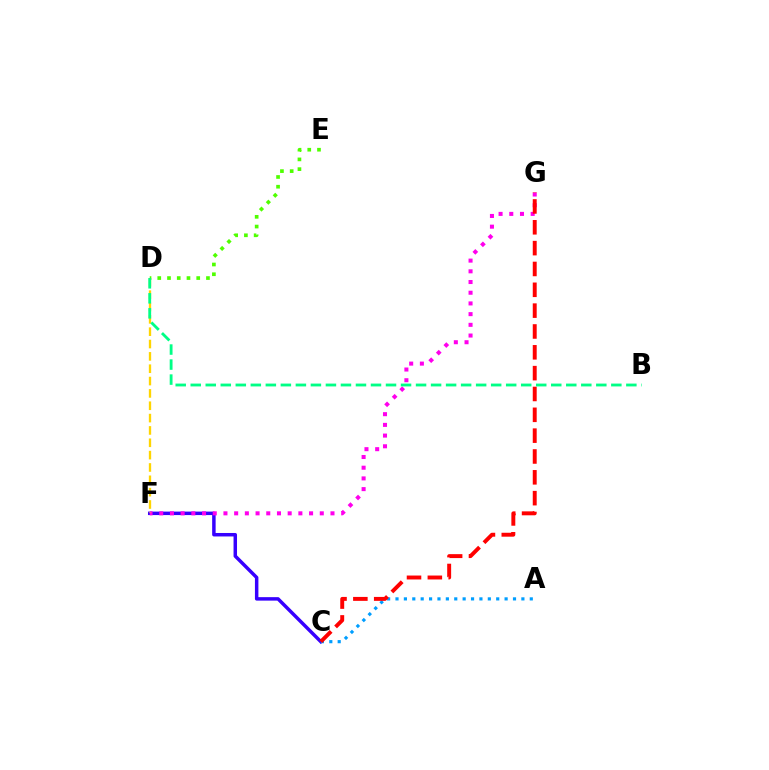{('C', 'F'): [{'color': '#3700ff', 'line_style': 'solid', 'thickness': 2.5}], ('A', 'C'): [{'color': '#009eff', 'line_style': 'dotted', 'thickness': 2.28}], ('F', 'G'): [{'color': '#ff00ed', 'line_style': 'dotted', 'thickness': 2.91}], ('C', 'G'): [{'color': '#ff0000', 'line_style': 'dashed', 'thickness': 2.83}], ('D', 'F'): [{'color': '#ffd500', 'line_style': 'dashed', 'thickness': 1.68}], ('D', 'E'): [{'color': '#4fff00', 'line_style': 'dotted', 'thickness': 2.65}], ('B', 'D'): [{'color': '#00ff86', 'line_style': 'dashed', 'thickness': 2.04}]}